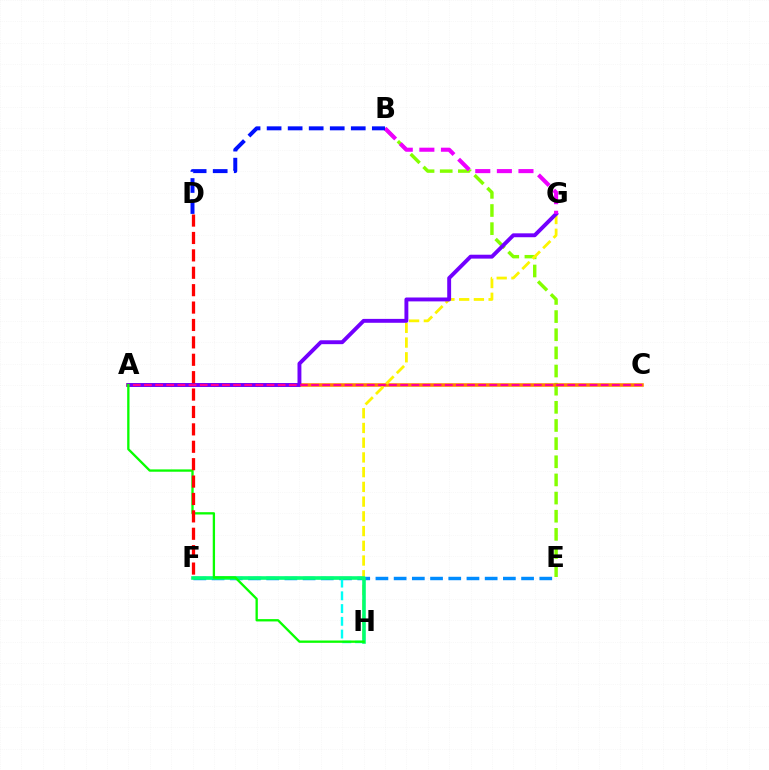{('E', 'F'): [{'color': '#008cff', 'line_style': 'dashed', 'thickness': 2.47}], ('F', 'H'): [{'color': '#00fff6', 'line_style': 'dashed', 'thickness': 1.73}, {'color': '#00ff74', 'line_style': 'solid', 'thickness': 2.58}], ('B', 'E'): [{'color': '#84ff00', 'line_style': 'dashed', 'thickness': 2.47}], ('A', 'C'): [{'color': '#ff7c00', 'line_style': 'solid', 'thickness': 2.54}, {'color': '#ff0094', 'line_style': 'dashed', 'thickness': 1.51}], ('G', 'H'): [{'color': '#fcf500', 'line_style': 'dashed', 'thickness': 2.0}], ('A', 'G'): [{'color': '#7200ff', 'line_style': 'solid', 'thickness': 2.8}], ('B', 'G'): [{'color': '#ee00ff', 'line_style': 'dashed', 'thickness': 2.93}], ('A', 'H'): [{'color': '#08ff00', 'line_style': 'solid', 'thickness': 1.67}], ('B', 'D'): [{'color': '#0010ff', 'line_style': 'dashed', 'thickness': 2.86}], ('D', 'F'): [{'color': '#ff0000', 'line_style': 'dashed', 'thickness': 2.36}]}